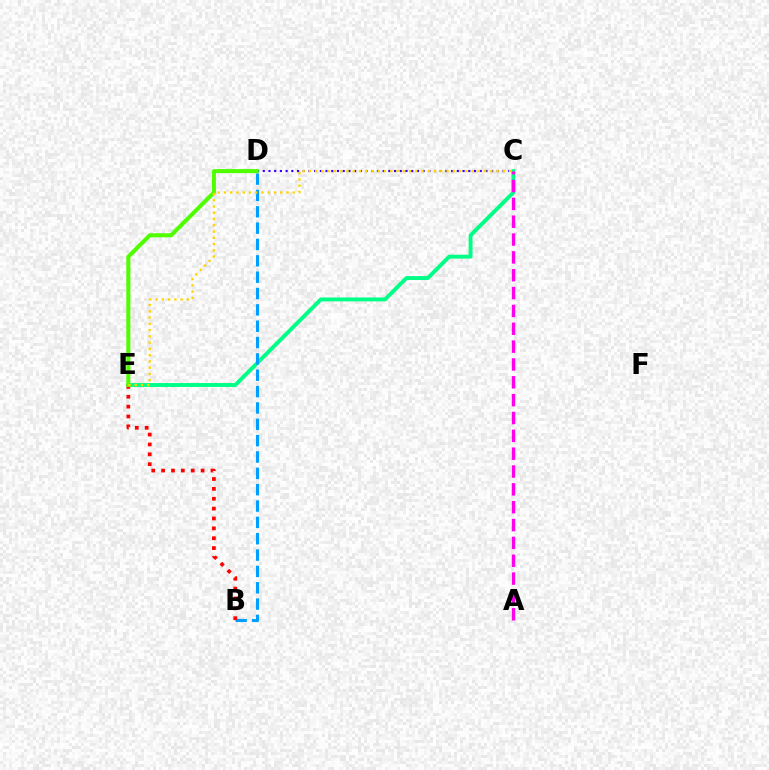{('C', 'D'): [{'color': '#3700ff', 'line_style': 'dotted', 'thickness': 1.55}], ('C', 'E'): [{'color': '#00ff86', 'line_style': 'solid', 'thickness': 2.82}, {'color': '#ffd500', 'line_style': 'dotted', 'thickness': 1.7}], ('B', 'D'): [{'color': '#009eff', 'line_style': 'dashed', 'thickness': 2.22}], ('A', 'C'): [{'color': '#ff00ed', 'line_style': 'dashed', 'thickness': 2.42}], ('B', 'E'): [{'color': '#ff0000', 'line_style': 'dotted', 'thickness': 2.68}], ('D', 'E'): [{'color': '#4fff00', 'line_style': 'solid', 'thickness': 2.92}]}